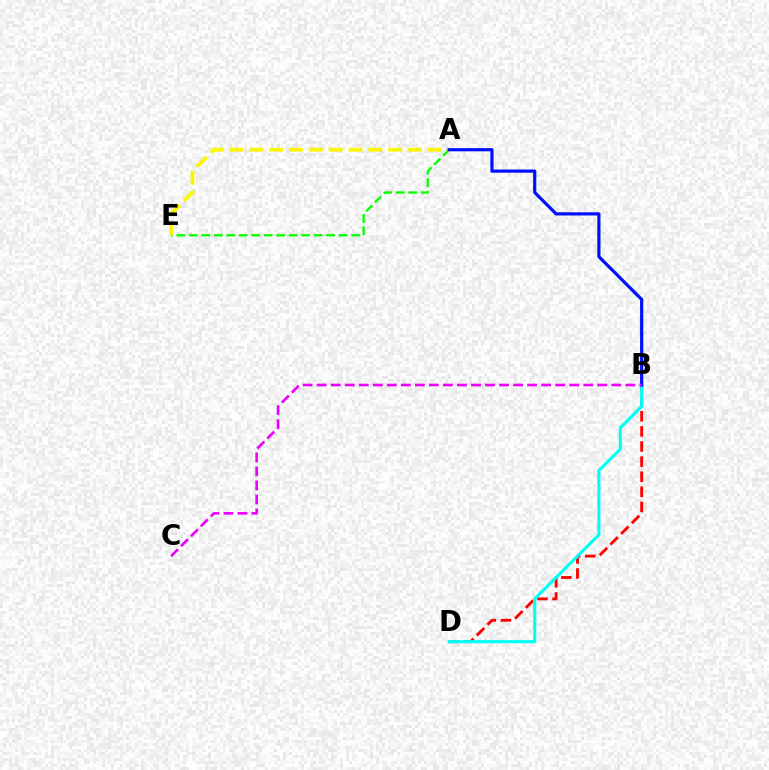{('A', 'E'): [{'color': '#08ff00', 'line_style': 'dashed', 'thickness': 1.7}, {'color': '#fcf500', 'line_style': 'dashed', 'thickness': 2.69}], ('B', 'D'): [{'color': '#ff0000', 'line_style': 'dashed', 'thickness': 2.05}, {'color': '#00fff6', 'line_style': 'solid', 'thickness': 2.24}], ('A', 'B'): [{'color': '#0010ff', 'line_style': 'solid', 'thickness': 2.3}], ('B', 'C'): [{'color': '#ee00ff', 'line_style': 'dashed', 'thickness': 1.91}]}